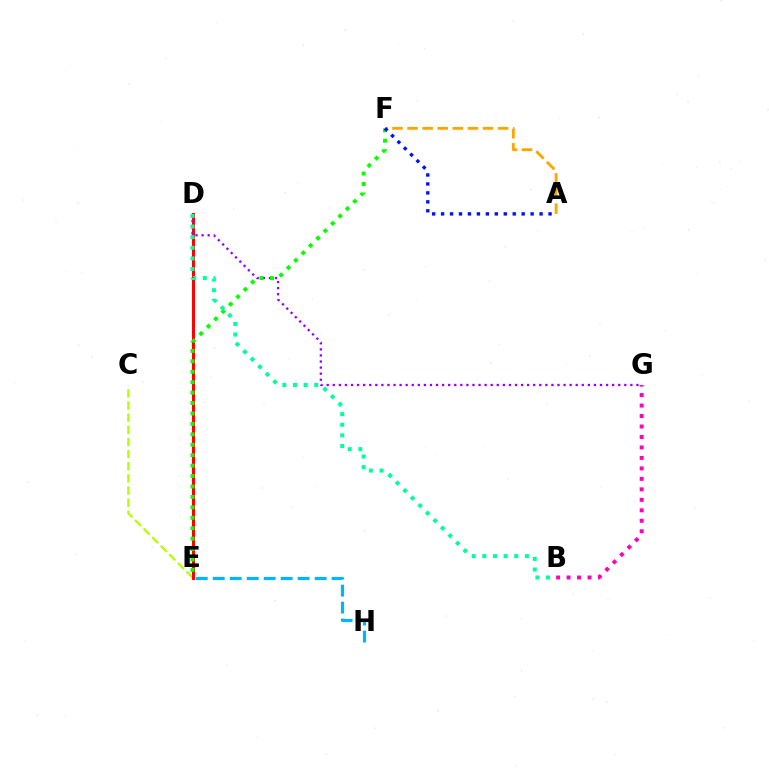{('C', 'E'): [{'color': '#b3ff00', 'line_style': 'dashed', 'thickness': 1.65}], ('D', 'E'): [{'color': '#ff0000', 'line_style': 'solid', 'thickness': 2.18}], ('B', 'G'): [{'color': '#ff00bd', 'line_style': 'dotted', 'thickness': 2.85}], ('D', 'G'): [{'color': '#9b00ff', 'line_style': 'dotted', 'thickness': 1.65}], ('A', 'F'): [{'color': '#ffa500', 'line_style': 'dashed', 'thickness': 2.05}, {'color': '#0010ff', 'line_style': 'dotted', 'thickness': 2.43}], ('E', 'H'): [{'color': '#00b5ff', 'line_style': 'dashed', 'thickness': 2.31}], ('E', 'F'): [{'color': '#08ff00', 'line_style': 'dotted', 'thickness': 2.83}], ('B', 'D'): [{'color': '#00ff9d', 'line_style': 'dotted', 'thickness': 2.89}]}